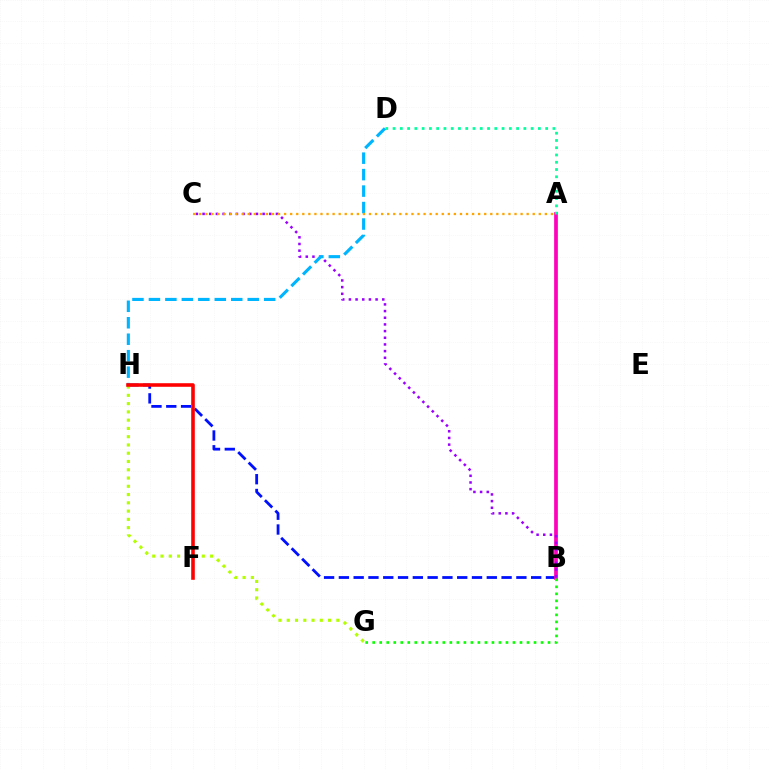{('B', 'H'): [{'color': '#0010ff', 'line_style': 'dashed', 'thickness': 2.01}], ('A', 'B'): [{'color': '#ff00bd', 'line_style': 'solid', 'thickness': 2.67}], ('A', 'D'): [{'color': '#00ff9d', 'line_style': 'dotted', 'thickness': 1.97}], ('B', 'C'): [{'color': '#9b00ff', 'line_style': 'dotted', 'thickness': 1.81}], ('B', 'G'): [{'color': '#08ff00', 'line_style': 'dotted', 'thickness': 1.91}], ('D', 'H'): [{'color': '#00b5ff', 'line_style': 'dashed', 'thickness': 2.24}], ('G', 'H'): [{'color': '#b3ff00', 'line_style': 'dotted', 'thickness': 2.25}], ('A', 'C'): [{'color': '#ffa500', 'line_style': 'dotted', 'thickness': 1.65}], ('F', 'H'): [{'color': '#ff0000', 'line_style': 'solid', 'thickness': 2.58}]}